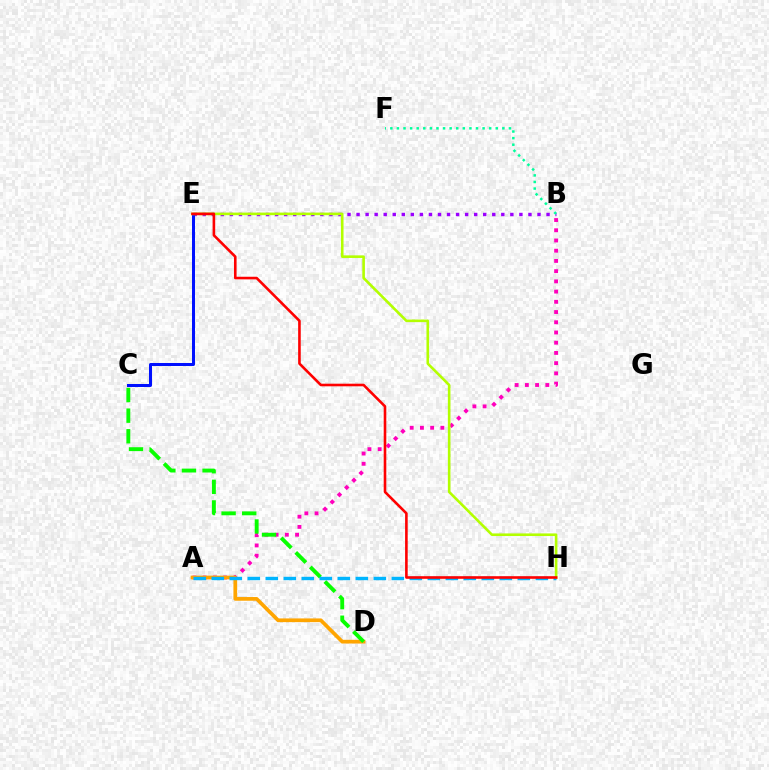{('A', 'B'): [{'color': '#ff00bd', 'line_style': 'dotted', 'thickness': 2.78}], ('A', 'D'): [{'color': '#ffa500', 'line_style': 'solid', 'thickness': 2.67}], ('B', 'E'): [{'color': '#9b00ff', 'line_style': 'dotted', 'thickness': 2.46}], ('C', 'D'): [{'color': '#08ff00', 'line_style': 'dashed', 'thickness': 2.8}], ('B', 'F'): [{'color': '#00ff9d', 'line_style': 'dotted', 'thickness': 1.79}], ('C', 'E'): [{'color': '#0010ff', 'line_style': 'solid', 'thickness': 2.17}], ('A', 'H'): [{'color': '#00b5ff', 'line_style': 'dashed', 'thickness': 2.45}], ('E', 'H'): [{'color': '#b3ff00', 'line_style': 'solid', 'thickness': 1.88}, {'color': '#ff0000', 'line_style': 'solid', 'thickness': 1.88}]}